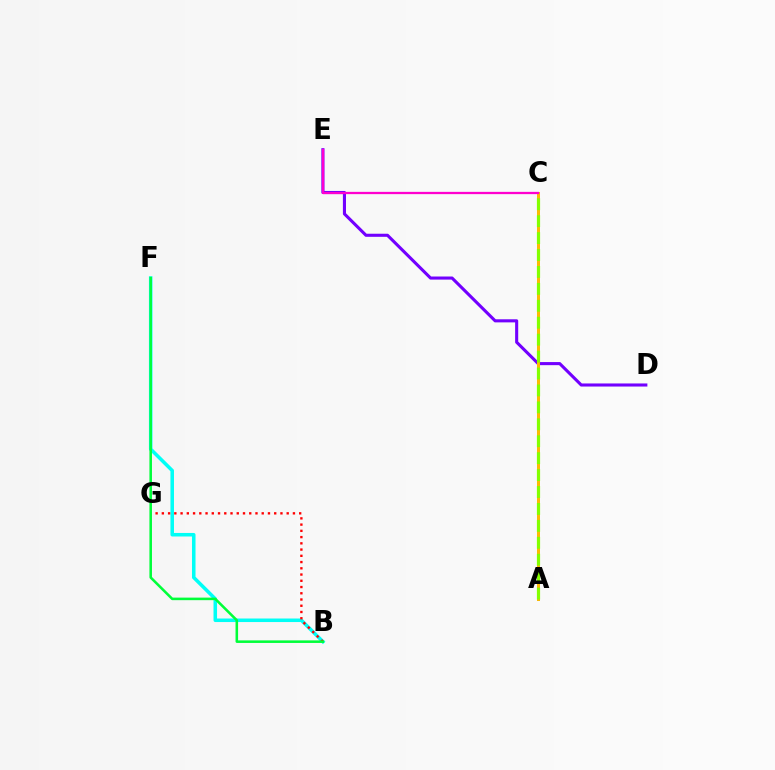{('A', 'C'): [{'color': '#004bff', 'line_style': 'solid', 'thickness': 2.07}, {'color': '#ffbd00', 'line_style': 'solid', 'thickness': 2.12}, {'color': '#84ff00', 'line_style': 'dashed', 'thickness': 2.3}], ('D', 'E'): [{'color': '#7200ff', 'line_style': 'solid', 'thickness': 2.22}], ('B', 'F'): [{'color': '#00fff6', 'line_style': 'solid', 'thickness': 2.54}, {'color': '#00ff39', 'line_style': 'solid', 'thickness': 1.84}], ('B', 'G'): [{'color': '#ff0000', 'line_style': 'dotted', 'thickness': 1.7}], ('C', 'E'): [{'color': '#ff00cf', 'line_style': 'solid', 'thickness': 1.64}]}